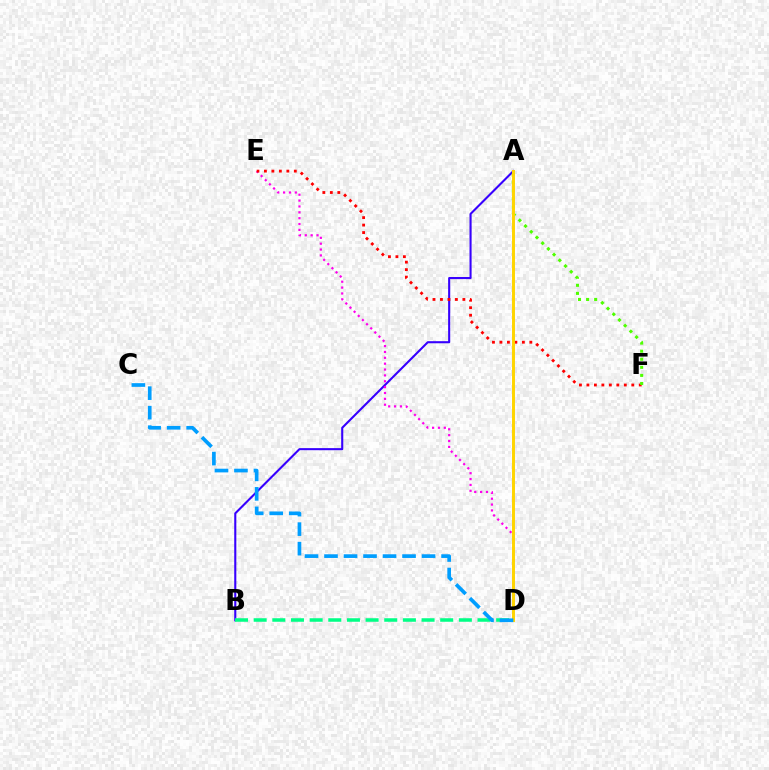{('A', 'B'): [{'color': '#3700ff', 'line_style': 'solid', 'thickness': 1.51}], ('B', 'D'): [{'color': '#00ff86', 'line_style': 'dashed', 'thickness': 2.53}], ('D', 'E'): [{'color': '#ff00ed', 'line_style': 'dotted', 'thickness': 1.59}], ('E', 'F'): [{'color': '#ff0000', 'line_style': 'dotted', 'thickness': 2.03}], ('A', 'F'): [{'color': '#4fff00', 'line_style': 'dotted', 'thickness': 2.19}], ('A', 'D'): [{'color': '#ffd500', 'line_style': 'solid', 'thickness': 2.13}], ('C', 'D'): [{'color': '#009eff', 'line_style': 'dashed', 'thickness': 2.65}]}